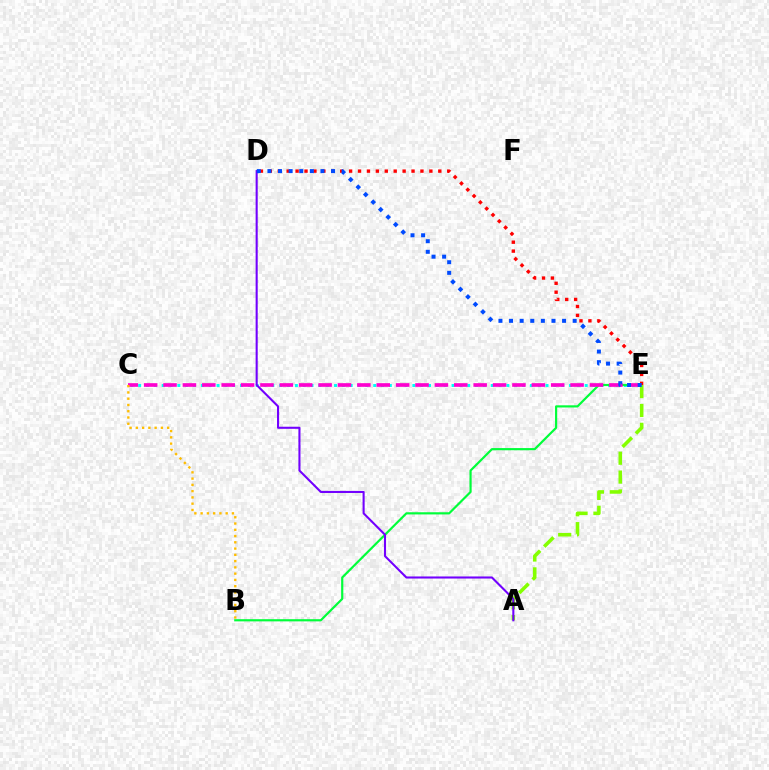{('C', 'E'): [{'color': '#00fff6', 'line_style': 'dotted', 'thickness': 2.13}, {'color': '#ff00cf', 'line_style': 'dashed', 'thickness': 2.63}], ('B', 'E'): [{'color': '#00ff39', 'line_style': 'solid', 'thickness': 1.57}], ('A', 'E'): [{'color': '#84ff00', 'line_style': 'dashed', 'thickness': 2.56}], ('B', 'C'): [{'color': '#ffbd00', 'line_style': 'dotted', 'thickness': 1.7}], ('D', 'E'): [{'color': '#ff0000', 'line_style': 'dotted', 'thickness': 2.42}, {'color': '#004bff', 'line_style': 'dotted', 'thickness': 2.88}], ('A', 'D'): [{'color': '#7200ff', 'line_style': 'solid', 'thickness': 1.5}]}